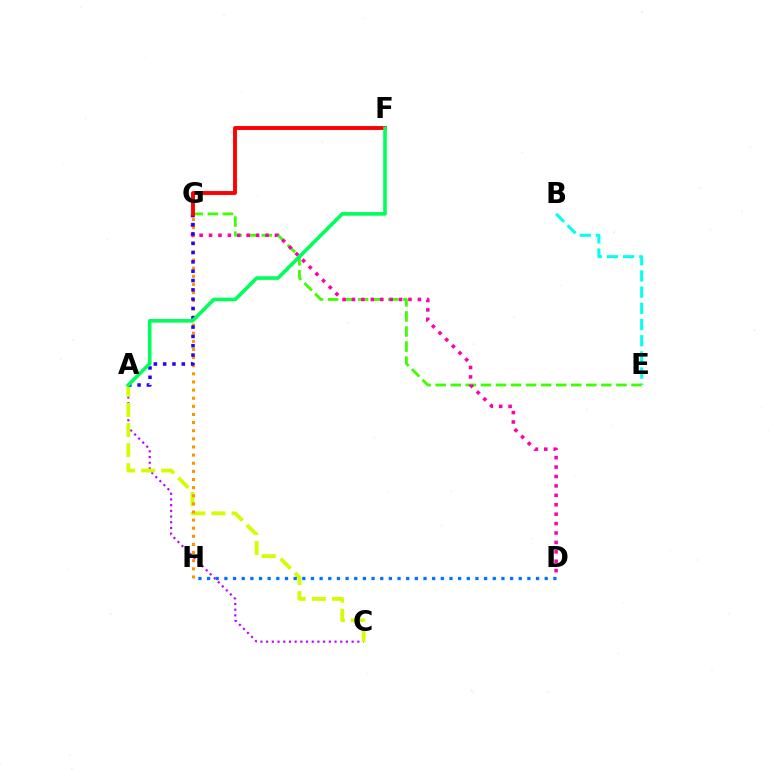{('B', 'E'): [{'color': '#00fff6', 'line_style': 'dashed', 'thickness': 2.2}], ('A', 'C'): [{'color': '#b900ff', 'line_style': 'dotted', 'thickness': 1.55}, {'color': '#d1ff00', 'line_style': 'dashed', 'thickness': 2.73}], ('E', 'G'): [{'color': '#3dff00', 'line_style': 'dashed', 'thickness': 2.05}], ('G', 'H'): [{'color': '#ff9400', 'line_style': 'dotted', 'thickness': 2.21}], ('D', 'G'): [{'color': '#ff00ac', 'line_style': 'dotted', 'thickness': 2.56}], ('A', 'G'): [{'color': '#2500ff', 'line_style': 'dotted', 'thickness': 2.53}], ('F', 'G'): [{'color': '#ff0000', 'line_style': 'solid', 'thickness': 2.81}], ('D', 'H'): [{'color': '#0074ff', 'line_style': 'dotted', 'thickness': 2.35}], ('A', 'F'): [{'color': '#00ff5c', 'line_style': 'solid', 'thickness': 2.61}]}